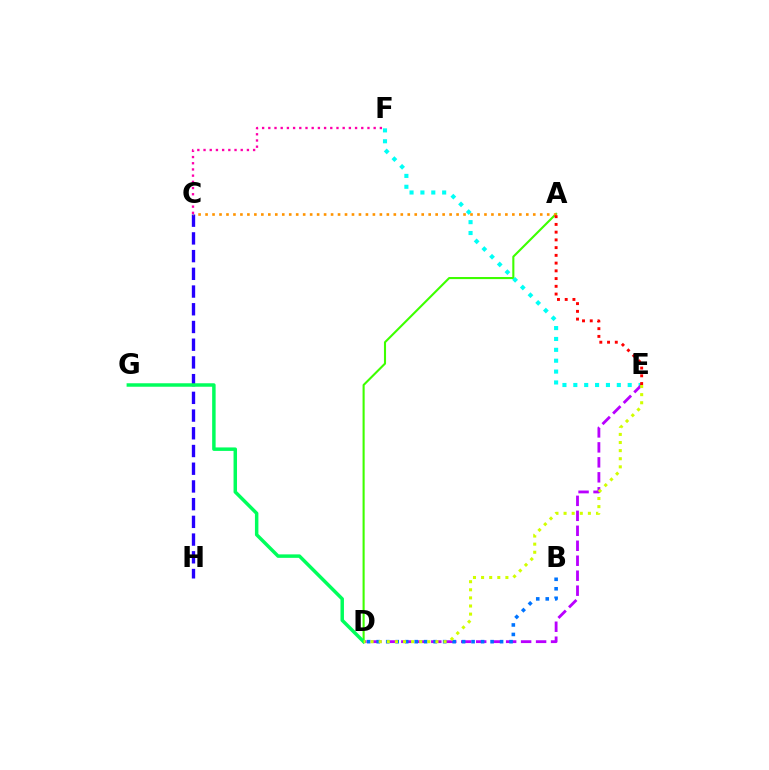{('A', 'D'): [{'color': '#3dff00', 'line_style': 'solid', 'thickness': 1.51}], ('E', 'F'): [{'color': '#00fff6', 'line_style': 'dotted', 'thickness': 2.95}], ('D', 'E'): [{'color': '#b900ff', 'line_style': 'dashed', 'thickness': 2.03}, {'color': '#d1ff00', 'line_style': 'dotted', 'thickness': 2.2}], ('C', 'H'): [{'color': '#2500ff', 'line_style': 'dashed', 'thickness': 2.41}], ('A', 'C'): [{'color': '#ff9400', 'line_style': 'dotted', 'thickness': 1.89}], ('C', 'F'): [{'color': '#ff00ac', 'line_style': 'dotted', 'thickness': 1.68}], ('B', 'D'): [{'color': '#0074ff', 'line_style': 'dotted', 'thickness': 2.58}], ('D', 'G'): [{'color': '#00ff5c', 'line_style': 'solid', 'thickness': 2.5}], ('A', 'E'): [{'color': '#ff0000', 'line_style': 'dotted', 'thickness': 2.1}]}